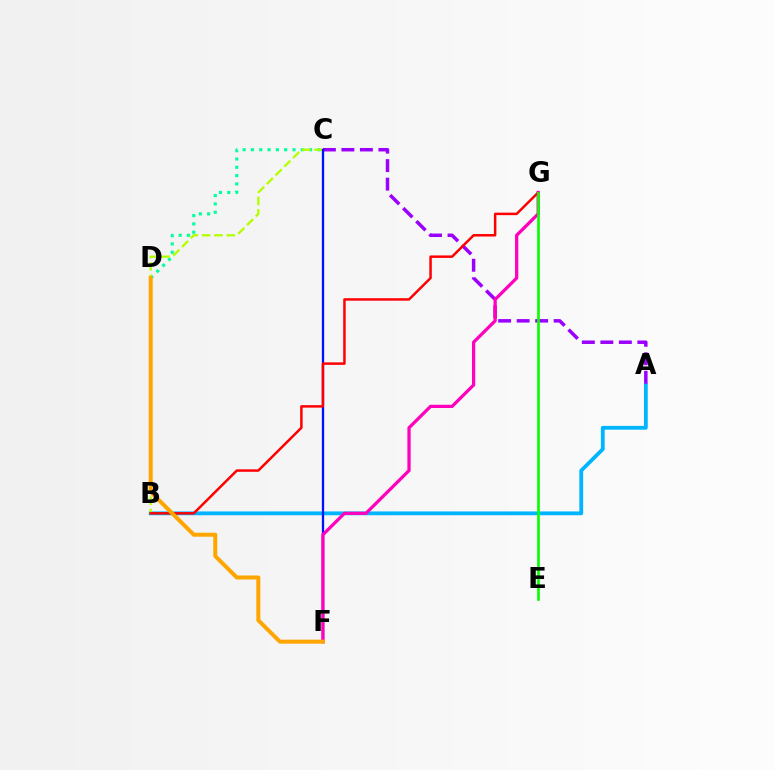{('A', 'B'): [{'color': '#00b5ff', 'line_style': 'solid', 'thickness': 2.74}], ('C', 'D'): [{'color': '#00ff9d', 'line_style': 'dotted', 'thickness': 2.26}], ('A', 'C'): [{'color': '#9b00ff', 'line_style': 'dashed', 'thickness': 2.51}], ('B', 'C'): [{'color': '#b3ff00', 'line_style': 'dashed', 'thickness': 1.68}], ('C', 'F'): [{'color': '#0010ff', 'line_style': 'solid', 'thickness': 1.66}], ('B', 'G'): [{'color': '#ff0000', 'line_style': 'solid', 'thickness': 1.79}], ('F', 'G'): [{'color': '#ff00bd', 'line_style': 'solid', 'thickness': 2.34}], ('E', 'G'): [{'color': '#08ff00', 'line_style': 'solid', 'thickness': 1.92}], ('D', 'F'): [{'color': '#ffa500', 'line_style': 'solid', 'thickness': 2.89}]}